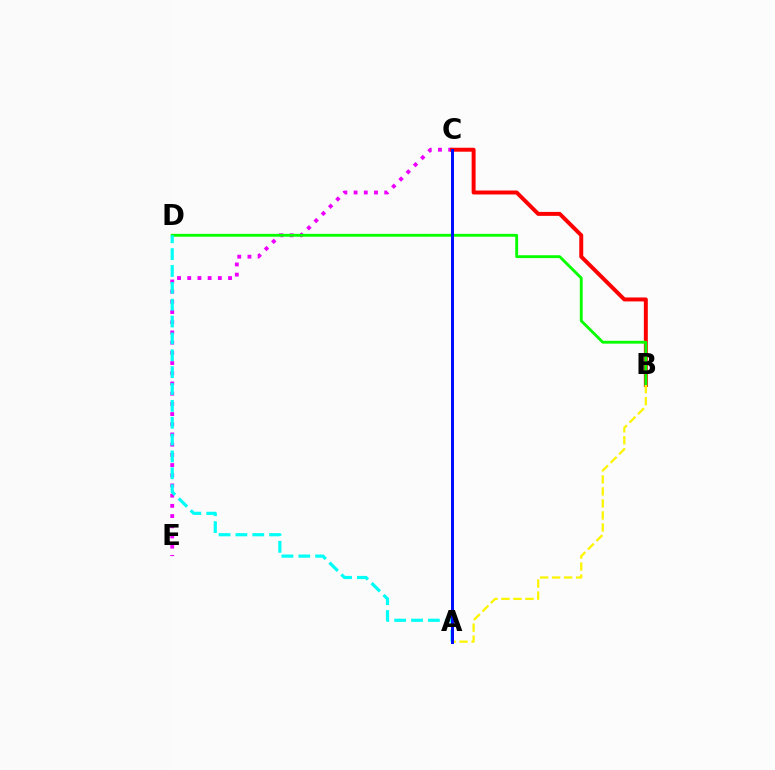{('C', 'E'): [{'color': '#ee00ff', 'line_style': 'dotted', 'thickness': 2.77}], ('B', 'C'): [{'color': '#ff0000', 'line_style': 'solid', 'thickness': 2.85}], ('B', 'D'): [{'color': '#08ff00', 'line_style': 'solid', 'thickness': 2.06}], ('A', 'D'): [{'color': '#00fff6', 'line_style': 'dashed', 'thickness': 2.29}], ('A', 'B'): [{'color': '#fcf500', 'line_style': 'dashed', 'thickness': 1.63}], ('A', 'C'): [{'color': '#0010ff', 'line_style': 'solid', 'thickness': 2.16}]}